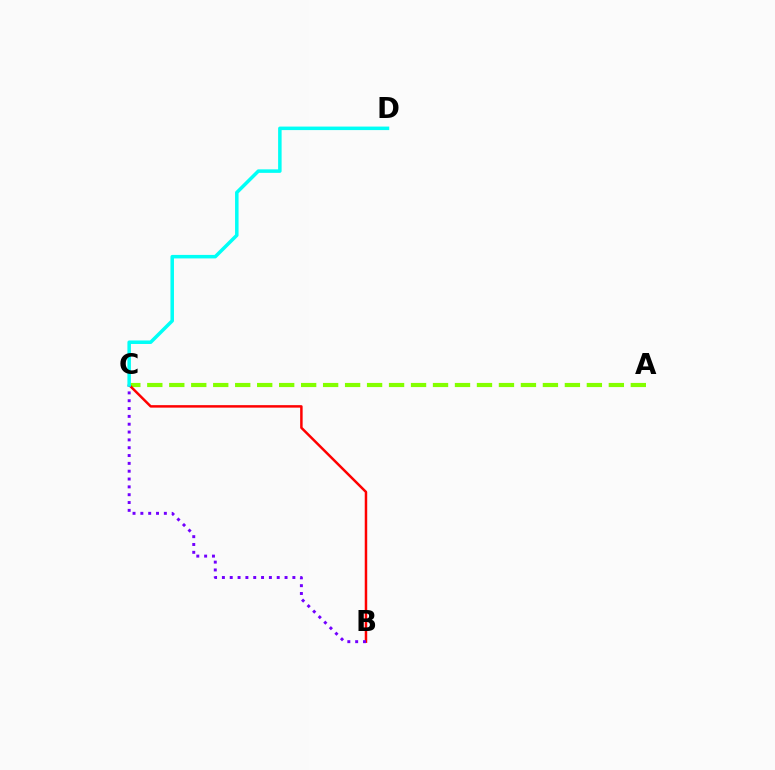{('A', 'C'): [{'color': '#84ff00', 'line_style': 'dashed', 'thickness': 2.99}], ('B', 'C'): [{'color': '#ff0000', 'line_style': 'solid', 'thickness': 1.79}, {'color': '#7200ff', 'line_style': 'dotted', 'thickness': 2.13}], ('C', 'D'): [{'color': '#00fff6', 'line_style': 'solid', 'thickness': 2.52}]}